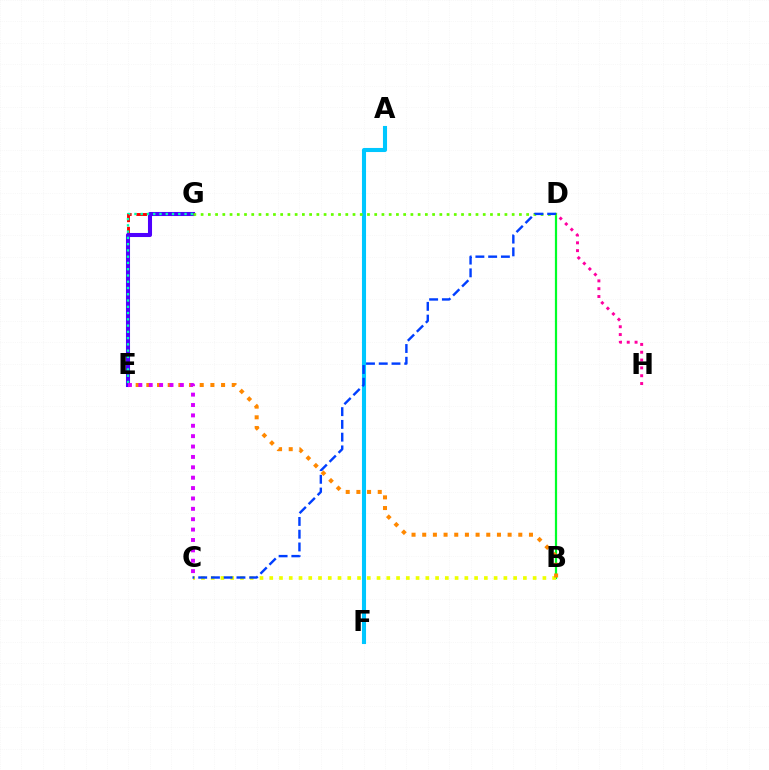{('E', 'G'): [{'color': '#ff0000', 'line_style': 'dashed', 'thickness': 2.1}, {'color': '#4f00ff', 'line_style': 'solid', 'thickness': 2.93}, {'color': '#00ffaf', 'line_style': 'dotted', 'thickness': 1.7}], ('B', 'D'): [{'color': '#00ff27', 'line_style': 'solid', 'thickness': 1.6}], ('A', 'F'): [{'color': '#00c7ff', 'line_style': 'solid', 'thickness': 2.94}], ('B', 'C'): [{'color': '#eeff00', 'line_style': 'dotted', 'thickness': 2.65}], ('D', 'H'): [{'color': '#ff00a0', 'line_style': 'dotted', 'thickness': 2.12}], ('D', 'G'): [{'color': '#66ff00', 'line_style': 'dotted', 'thickness': 1.97}], ('C', 'D'): [{'color': '#003fff', 'line_style': 'dashed', 'thickness': 1.73}], ('B', 'E'): [{'color': '#ff8800', 'line_style': 'dotted', 'thickness': 2.9}], ('C', 'E'): [{'color': '#d600ff', 'line_style': 'dotted', 'thickness': 2.82}]}